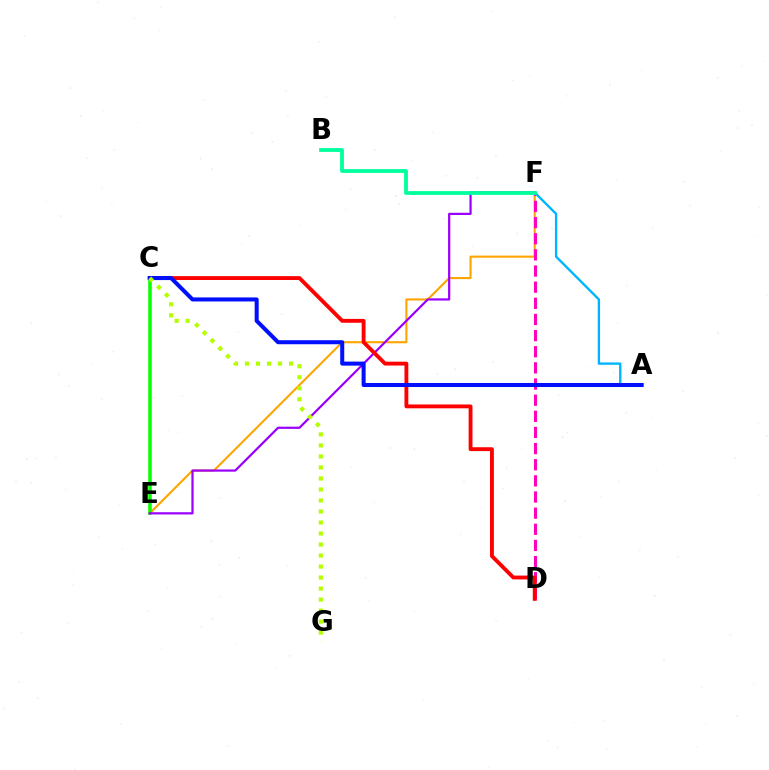{('E', 'F'): [{'color': '#ffa500', 'line_style': 'solid', 'thickness': 1.52}, {'color': '#9b00ff', 'line_style': 'solid', 'thickness': 1.6}], ('C', 'E'): [{'color': '#08ff00', 'line_style': 'solid', 'thickness': 2.56}], ('D', 'F'): [{'color': '#ff00bd', 'line_style': 'dashed', 'thickness': 2.19}], ('A', 'F'): [{'color': '#00b5ff', 'line_style': 'solid', 'thickness': 1.69}], ('C', 'D'): [{'color': '#ff0000', 'line_style': 'solid', 'thickness': 2.77}], ('A', 'C'): [{'color': '#0010ff', 'line_style': 'solid', 'thickness': 2.9}], ('B', 'F'): [{'color': '#00ff9d', 'line_style': 'solid', 'thickness': 2.74}], ('C', 'G'): [{'color': '#b3ff00', 'line_style': 'dotted', 'thickness': 2.99}]}